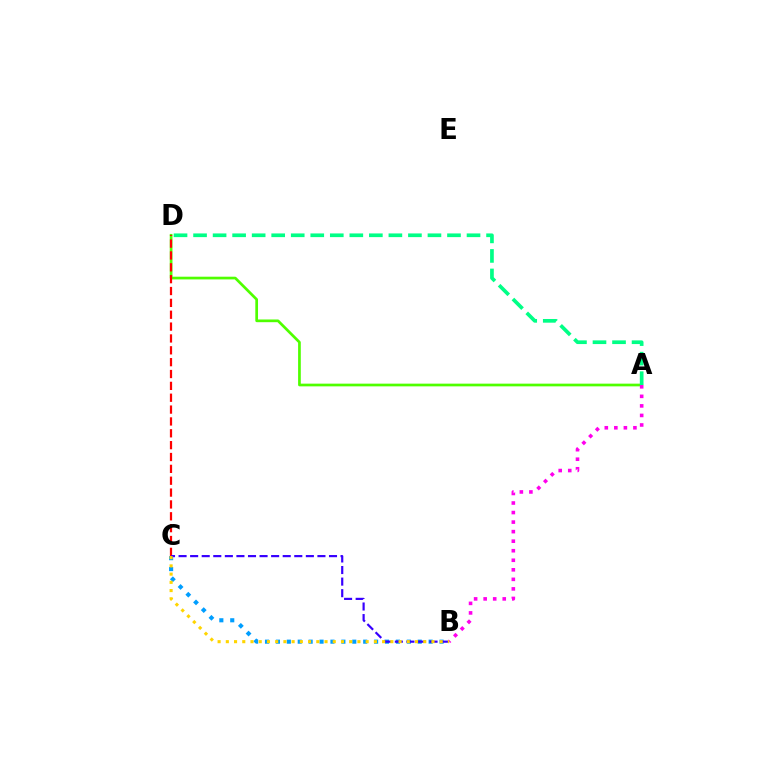{('A', 'D'): [{'color': '#4fff00', 'line_style': 'solid', 'thickness': 1.95}, {'color': '#00ff86', 'line_style': 'dashed', 'thickness': 2.65}], ('C', 'D'): [{'color': '#ff0000', 'line_style': 'dashed', 'thickness': 1.61}], ('B', 'C'): [{'color': '#009eff', 'line_style': 'dotted', 'thickness': 2.96}, {'color': '#3700ff', 'line_style': 'dashed', 'thickness': 1.57}, {'color': '#ffd500', 'line_style': 'dotted', 'thickness': 2.23}], ('A', 'B'): [{'color': '#ff00ed', 'line_style': 'dotted', 'thickness': 2.59}]}